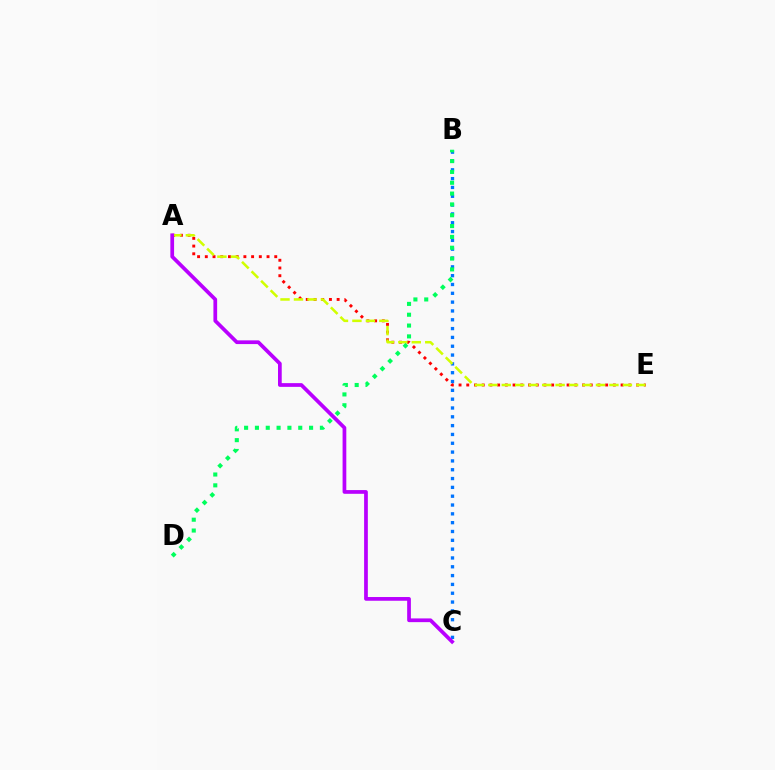{('A', 'E'): [{'color': '#ff0000', 'line_style': 'dotted', 'thickness': 2.1}, {'color': '#d1ff00', 'line_style': 'dashed', 'thickness': 1.83}], ('B', 'C'): [{'color': '#0074ff', 'line_style': 'dotted', 'thickness': 2.4}], ('B', 'D'): [{'color': '#00ff5c', 'line_style': 'dotted', 'thickness': 2.94}], ('A', 'C'): [{'color': '#b900ff', 'line_style': 'solid', 'thickness': 2.68}]}